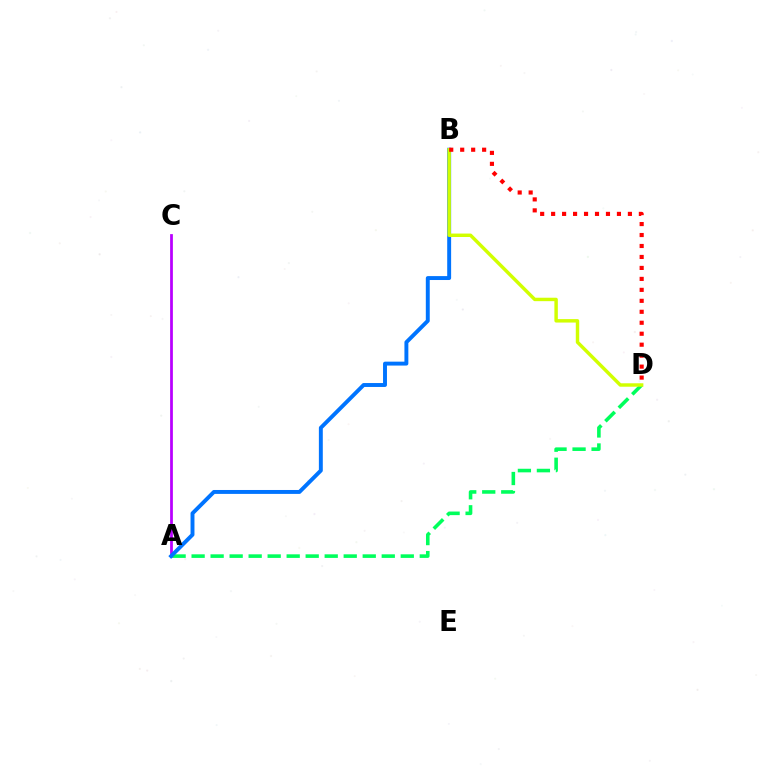{('A', 'C'): [{'color': '#b900ff', 'line_style': 'solid', 'thickness': 1.98}], ('A', 'D'): [{'color': '#00ff5c', 'line_style': 'dashed', 'thickness': 2.58}], ('A', 'B'): [{'color': '#0074ff', 'line_style': 'solid', 'thickness': 2.82}], ('B', 'D'): [{'color': '#d1ff00', 'line_style': 'solid', 'thickness': 2.48}, {'color': '#ff0000', 'line_style': 'dotted', 'thickness': 2.98}]}